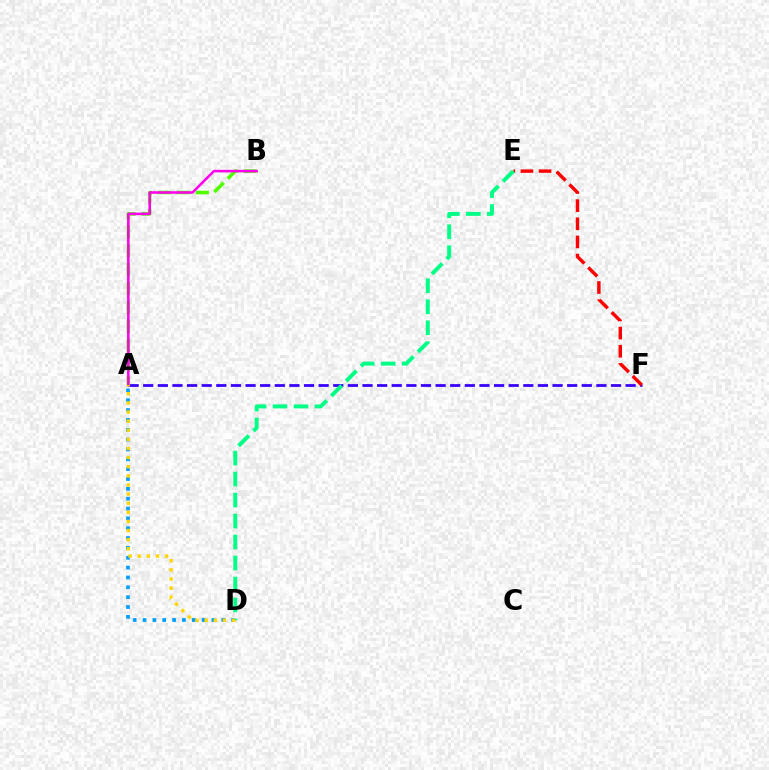{('A', 'D'): [{'color': '#009eff', 'line_style': 'dotted', 'thickness': 2.68}, {'color': '#ffd500', 'line_style': 'dotted', 'thickness': 2.48}], ('A', 'F'): [{'color': '#3700ff', 'line_style': 'dashed', 'thickness': 1.99}], ('A', 'B'): [{'color': '#4fff00', 'line_style': 'dashed', 'thickness': 2.57}, {'color': '#ff00ed', 'line_style': 'solid', 'thickness': 1.85}], ('E', 'F'): [{'color': '#ff0000', 'line_style': 'dashed', 'thickness': 2.47}], ('D', 'E'): [{'color': '#00ff86', 'line_style': 'dashed', 'thickness': 2.85}]}